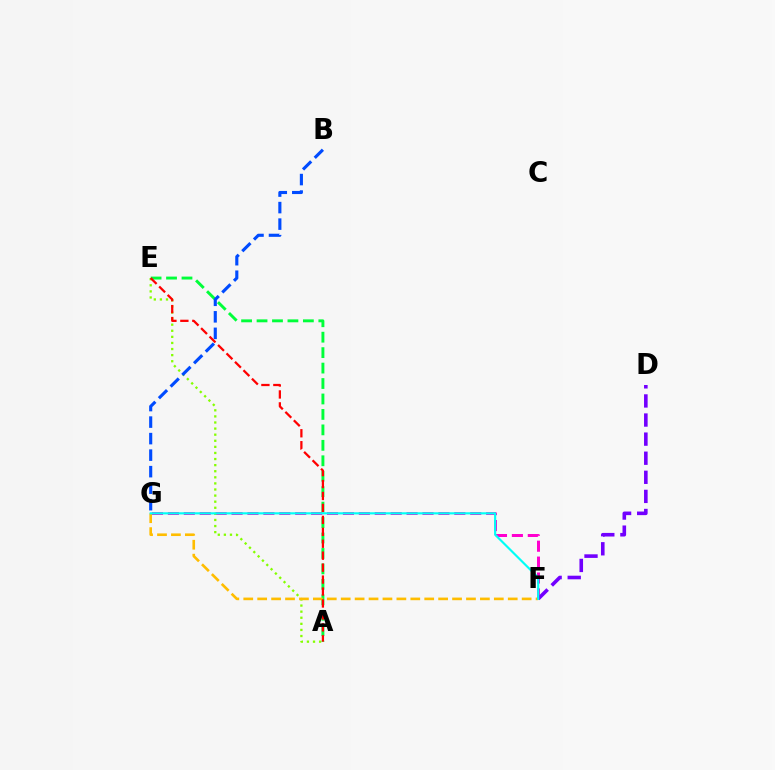{('F', 'G'): [{'color': '#ff00cf', 'line_style': 'dashed', 'thickness': 2.16}, {'color': '#ffbd00', 'line_style': 'dashed', 'thickness': 1.89}, {'color': '#00fff6', 'line_style': 'solid', 'thickness': 1.55}], ('A', 'E'): [{'color': '#84ff00', 'line_style': 'dotted', 'thickness': 1.65}, {'color': '#00ff39', 'line_style': 'dashed', 'thickness': 2.1}, {'color': '#ff0000', 'line_style': 'dashed', 'thickness': 1.62}], ('D', 'F'): [{'color': '#7200ff', 'line_style': 'dashed', 'thickness': 2.59}], ('B', 'G'): [{'color': '#004bff', 'line_style': 'dashed', 'thickness': 2.24}]}